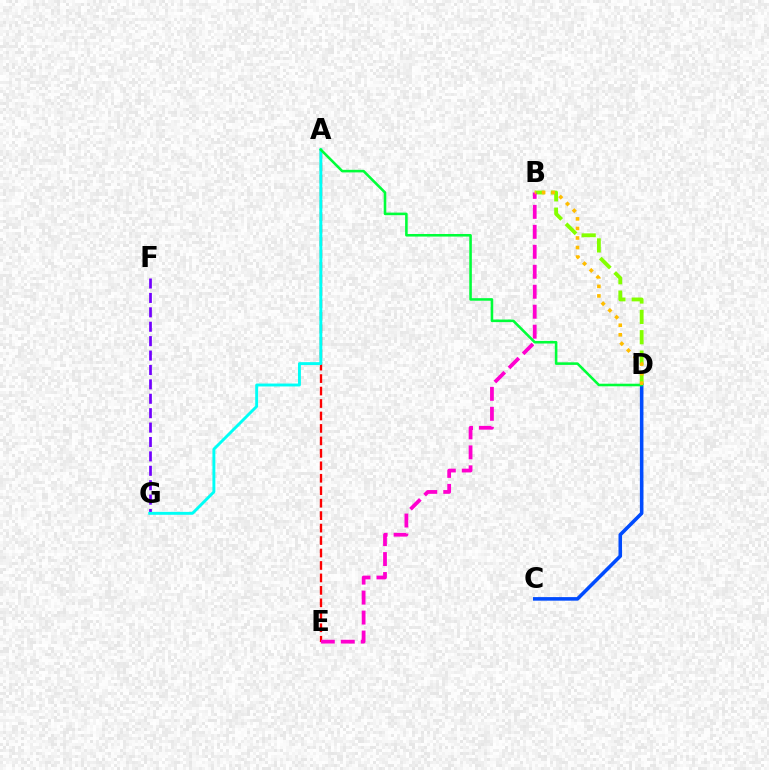{('B', 'D'): [{'color': '#84ff00', 'line_style': 'dashed', 'thickness': 2.76}, {'color': '#ffbd00', 'line_style': 'dotted', 'thickness': 2.59}], ('C', 'D'): [{'color': '#004bff', 'line_style': 'solid', 'thickness': 2.57}], ('F', 'G'): [{'color': '#7200ff', 'line_style': 'dashed', 'thickness': 1.96}], ('A', 'E'): [{'color': '#ff0000', 'line_style': 'dashed', 'thickness': 1.69}], ('B', 'E'): [{'color': '#ff00cf', 'line_style': 'dashed', 'thickness': 2.71}], ('A', 'G'): [{'color': '#00fff6', 'line_style': 'solid', 'thickness': 2.09}], ('A', 'D'): [{'color': '#00ff39', 'line_style': 'solid', 'thickness': 1.85}]}